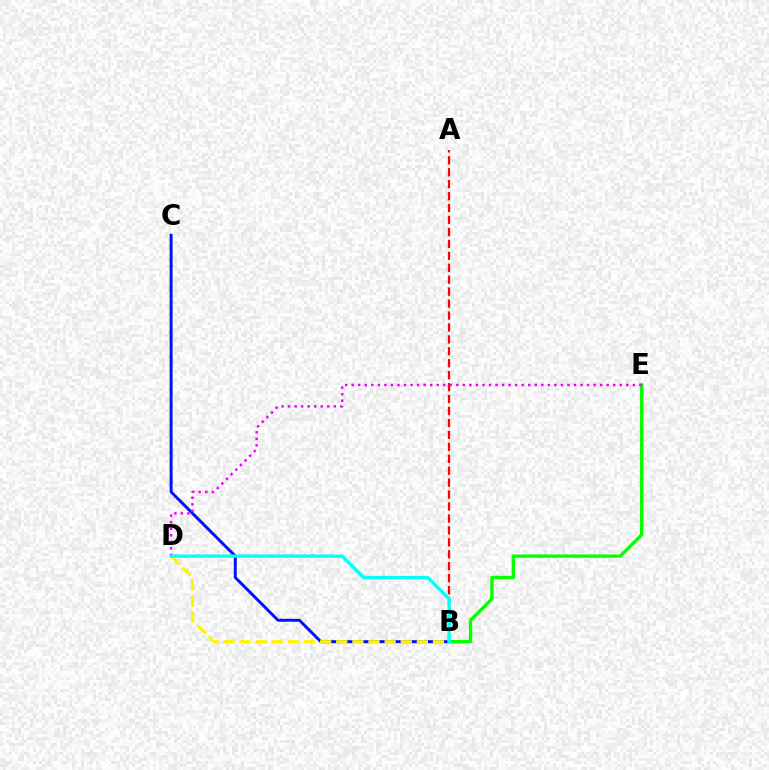{('B', 'C'): [{'color': '#0010ff', 'line_style': 'solid', 'thickness': 2.11}], ('A', 'B'): [{'color': '#ff0000', 'line_style': 'dashed', 'thickness': 1.62}], ('B', 'E'): [{'color': '#08ff00', 'line_style': 'solid', 'thickness': 2.42}], ('B', 'D'): [{'color': '#fcf500', 'line_style': 'dashed', 'thickness': 2.19}, {'color': '#00fff6', 'line_style': 'solid', 'thickness': 2.37}], ('D', 'E'): [{'color': '#ee00ff', 'line_style': 'dotted', 'thickness': 1.78}]}